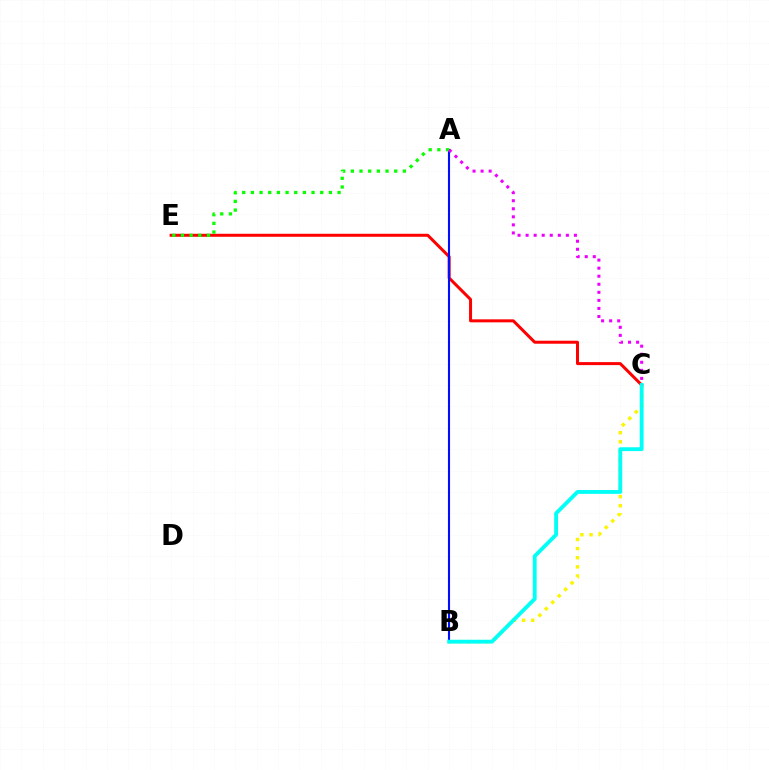{('B', 'C'): [{'color': '#fcf500', 'line_style': 'dotted', 'thickness': 2.48}, {'color': '#00fff6', 'line_style': 'solid', 'thickness': 2.76}], ('C', 'E'): [{'color': '#ff0000', 'line_style': 'solid', 'thickness': 2.16}], ('A', 'B'): [{'color': '#0010ff', 'line_style': 'solid', 'thickness': 1.52}], ('A', 'E'): [{'color': '#08ff00', 'line_style': 'dotted', 'thickness': 2.36}], ('A', 'C'): [{'color': '#ee00ff', 'line_style': 'dotted', 'thickness': 2.19}]}